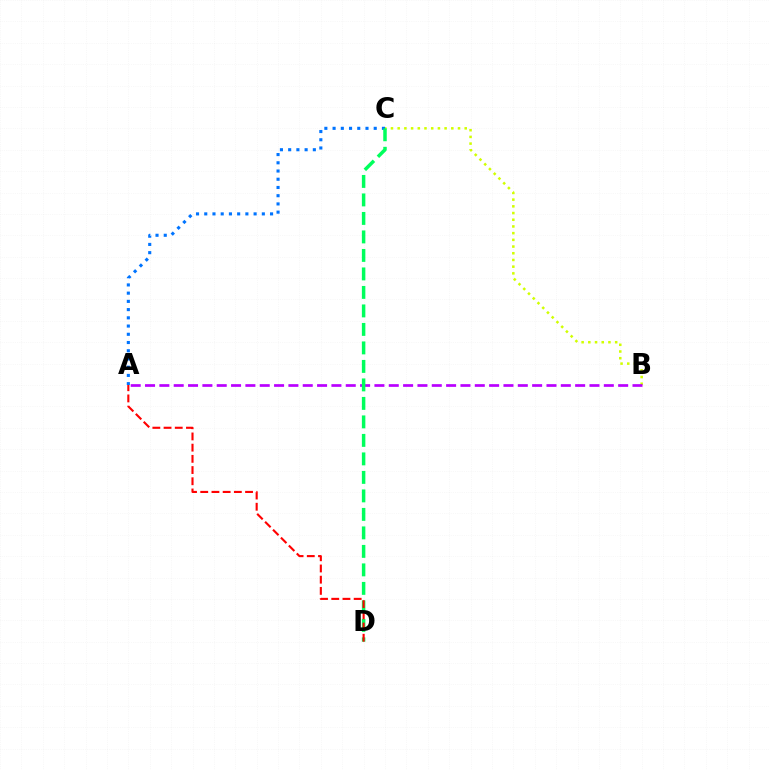{('B', 'C'): [{'color': '#d1ff00', 'line_style': 'dotted', 'thickness': 1.82}], ('A', 'B'): [{'color': '#b900ff', 'line_style': 'dashed', 'thickness': 1.95}], ('A', 'C'): [{'color': '#0074ff', 'line_style': 'dotted', 'thickness': 2.24}], ('C', 'D'): [{'color': '#00ff5c', 'line_style': 'dashed', 'thickness': 2.51}], ('A', 'D'): [{'color': '#ff0000', 'line_style': 'dashed', 'thickness': 1.52}]}